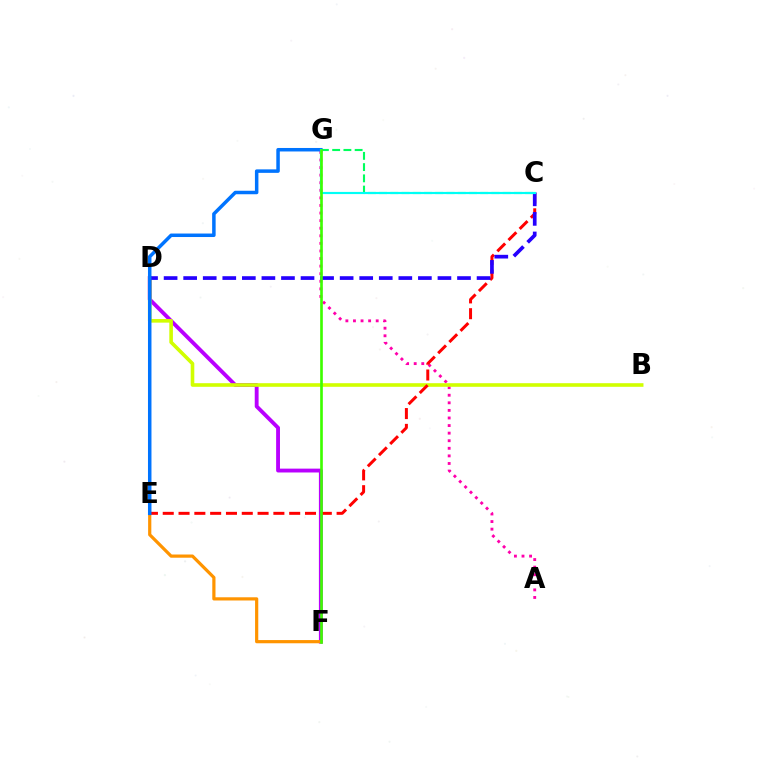{('D', 'F'): [{'color': '#b900ff', 'line_style': 'solid', 'thickness': 2.77}], ('E', 'F'): [{'color': '#ff9400', 'line_style': 'solid', 'thickness': 2.31}], ('C', 'G'): [{'color': '#00ff5c', 'line_style': 'dashed', 'thickness': 1.53}, {'color': '#00fff6', 'line_style': 'solid', 'thickness': 1.56}], ('A', 'G'): [{'color': '#ff00ac', 'line_style': 'dotted', 'thickness': 2.06}], ('B', 'D'): [{'color': '#d1ff00', 'line_style': 'solid', 'thickness': 2.6}], ('C', 'E'): [{'color': '#ff0000', 'line_style': 'dashed', 'thickness': 2.15}], ('C', 'D'): [{'color': '#2500ff', 'line_style': 'dashed', 'thickness': 2.66}], ('E', 'G'): [{'color': '#0074ff', 'line_style': 'solid', 'thickness': 2.51}], ('F', 'G'): [{'color': '#3dff00', 'line_style': 'solid', 'thickness': 1.91}]}